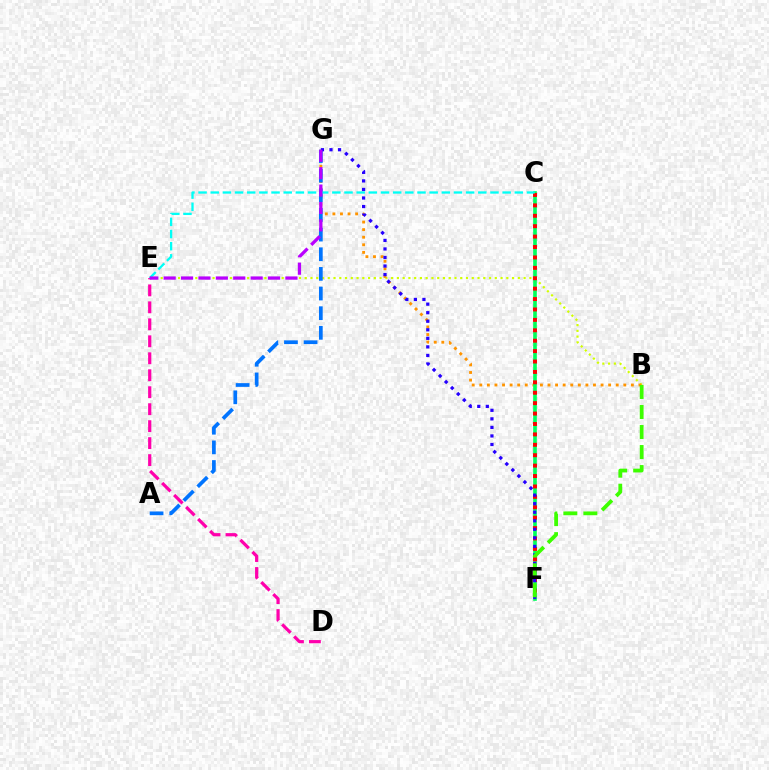{('B', 'E'): [{'color': '#d1ff00', 'line_style': 'dotted', 'thickness': 1.56}], ('B', 'G'): [{'color': '#ff9400', 'line_style': 'dotted', 'thickness': 2.06}], ('C', 'F'): [{'color': '#00ff5c', 'line_style': 'solid', 'thickness': 2.63}, {'color': '#ff0000', 'line_style': 'dotted', 'thickness': 2.83}], ('D', 'E'): [{'color': '#ff00ac', 'line_style': 'dashed', 'thickness': 2.31}], ('A', 'G'): [{'color': '#0074ff', 'line_style': 'dashed', 'thickness': 2.67}], ('F', 'G'): [{'color': '#2500ff', 'line_style': 'dotted', 'thickness': 2.32}], ('C', 'E'): [{'color': '#00fff6', 'line_style': 'dashed', 'thickness': 1.65}], ('E', 'G'): [{'color': '#b900ff', 'line_style': 'dashed', 'thickness': 2.36}], ('B', 'F'): [{'color': '#3dff00', 'line_style': 'dashed', 'thickness': 2.72}]}